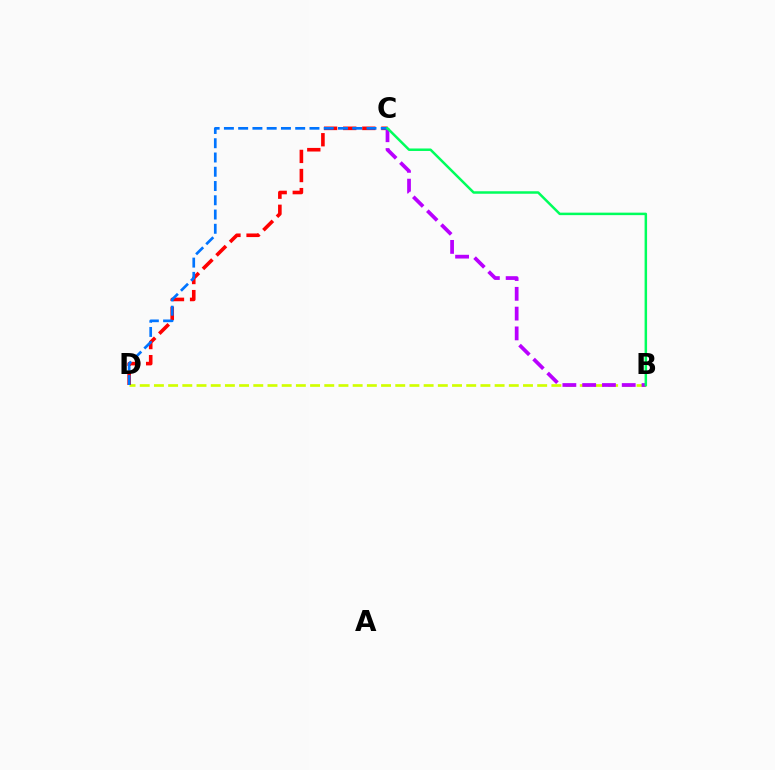{('B', 'D'): [{'color': '#d1ff00', 'line_style': 'dashed', 'thickness': 1.93}], ('C', 'D'): [{'color': '#ff0000', 'line_style': 'dashed', 'thickness': 2.6}, {'color': '#0074ff', 'line_style': 'dashed', 'thickness': 1.94}], ('B', 'C'): [{'color': '#b900ff', 'line_style': 'dashed', 'thickness': 2.69}, {'color': '#00ff5c', 'line_style': 'solid', 'thickness': 1.79}]}